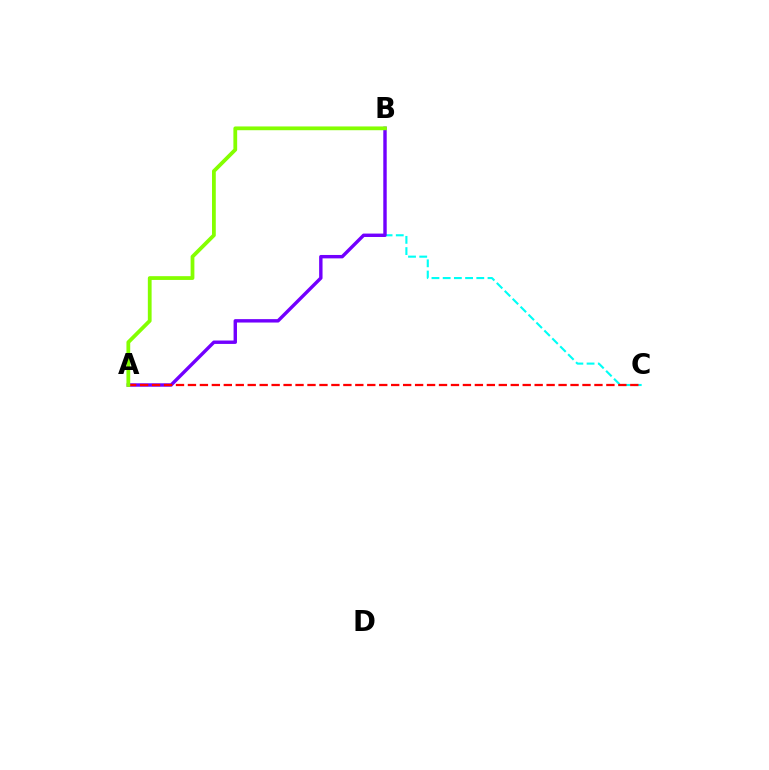{('B', 'C'): [{'color': '#00fff6', 'line_style': 'dashed', 'thickness': 1.52}], ('A', 'B'): [{'color': '#7200ff', 'line_style': 'solid', 'thickness': 2.45}, {'color': '#84ff00', 'line_style': 'solid', 'thickness': 2.72}], ('A', 'C'): [{'color': '#ff0000', 'line_style': 'dashed', 'thickness': 1.62}]}